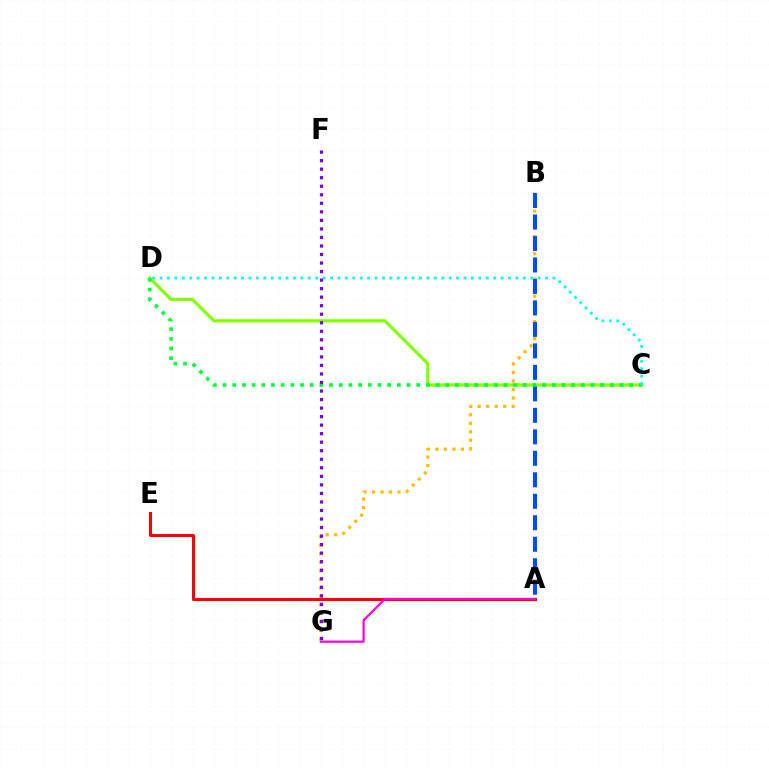{('C', 'D'): [{'color': '#84ff00', 'line_style': 'solid', 'thickness': 2.29}, {'color': '#00ff39', 'line_style': 'dotted', 'thickness': 2.63}, {'color': '#00fff6', 'line_style': 'dotted', 'thickness': 2.01}], ('B', 'G'): [{'color': '#ffbd00', 'line_style': 'dotted', 'thickness': 2.31}], ('A', 'E'): [{'color': '#ff0000', 'line_style': 'solid', 'thickness': 2.16}], ('A', 'B'): [{'color': '#004bff', 'line_style': 'dashed', 'thickness': 2.92}], ('A', 'G'): [{'color': '#ff00cf', 'line_style': 'solid', 'thickness': 1.56}], ('F', 'G'): [{'color': '#7200ff', 'line_style': 'dotted', 'thickness': 2.32}]}